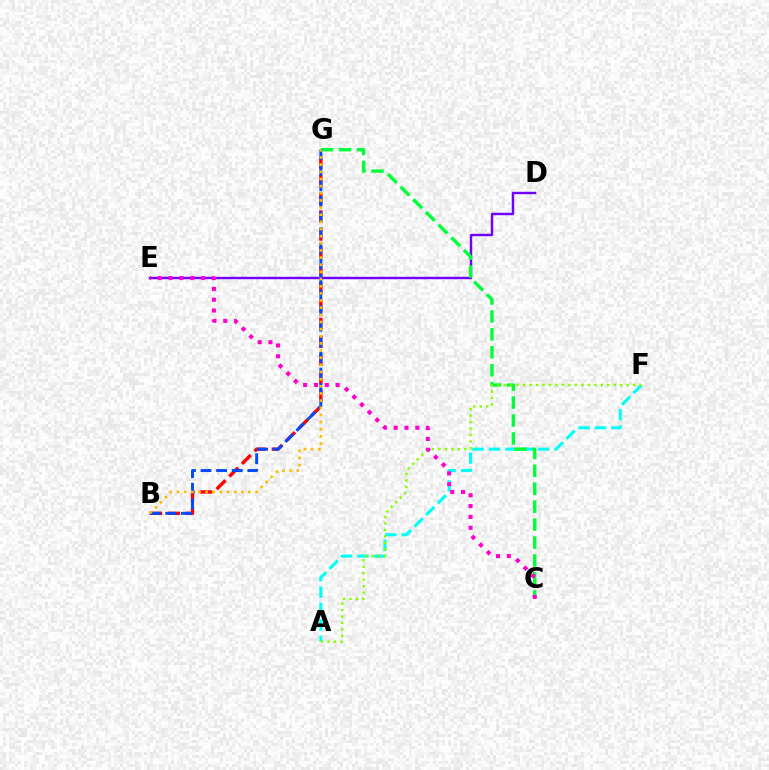{('A', 'F'): [{'color': '#00fff6', 'line_style': 'dashed', 'thickness': 2.23}, {'color': '#84ff00', 'line_style': 'dotted', 'thickness': 1.76}], ('D', 'E'): [{'color': '#7200ff', 'line_style': 'solid', 'thickness': 1.74}], ('B', 'G'): [{'color': '#ff0000', 'line_style': 'dashed', 'thickness': 2.43}, {'color': '#004bff', 'line_style': 'dashed', 'thickness': 2.12}, {'color': '#ffbd00', 'line_style': 'dotted', 'thickness': 1.94}], ('C', 'G'): [{'color': '#00ff39', 'line_style': 'dashed', 'thickness': 2.44}], ('C', 'E'): [{'color': '#ff00cf', 'line_style': 'dotted', 'thickness': 2.94}]}